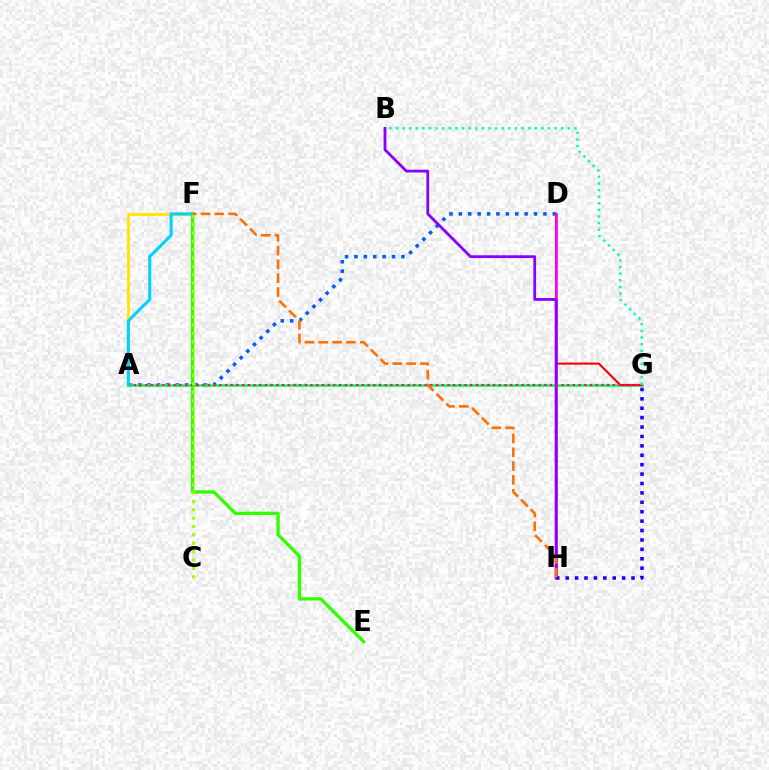{('A', 'D'): [{'color': '#005dff', 'line_style': 'dotted', 'thickness': 2.55}], ('A', 'G'): [{'color': '#00ff45', 'line_style': 'solid', 'thickness': 1.83}, {'color': '#ff0088', 'line_style': 'dotted', 'thickness': 1.55}], ('D', 'G'): [{'color': '#ff0000', 'line_style': 'solid', 'thickness': 1.53}], ('D', 'H'): [{'color': '#fa00f9', 'line_style': 'solid', 'thickness': 1.81}], ('A', 'F'): [{'color': '#ffe600', 'line_style': 'solid', 'thickness': 2.06}, {'color': '#00d3ff', 'line_style': 'solid', 'thickness': 2.24}], ('E', 'F'): [{'color': '#31ff00', 'line_style': 'solid', 'thickness': 2.39}], ('B', 'H'): [{'color': '#8a00ff', 'line_style': 'solid', 'thickness': 2.02}], ('G', 'H'): [{'color': '#1900ff', 'line_style': 'dotted', 'thickness': 2.56}], ('B', 'G'): [{'color': '#00ffbb', 'line_style': 'dotted', 'thickness': 1.8}], ('C', 'F'): [{'color': '#a2ff00', 'line_style': 'dotted', 'thickness': 2.28}], ('F', 'H'): [{'color': '#ff7000', 'line_style': 'dashed', 'thickness': 1.88}]}